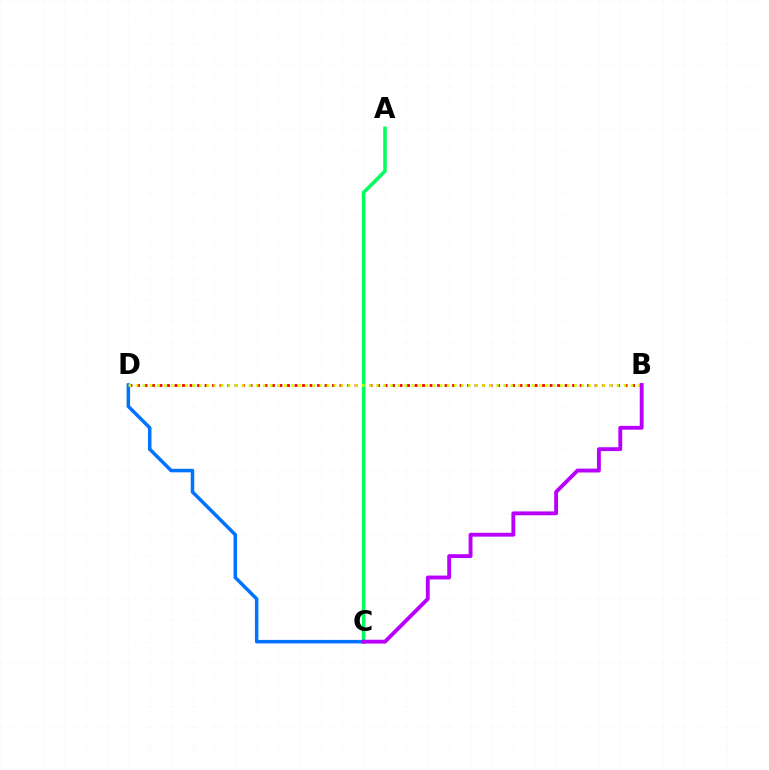{('B', 'D'): [{'color': '#ff0000', 'line_style': 'dotted', 'thickness': 2.04}, {'color': '#d1ff00', 'line_style': 'dotted', 'thickness': 1.92}], ('A', 'C'): [{'color': '#00ff5c', 'line_style': 'solid', 'thickness': 2.54}], ('C', 'D'): [{'color': '#0074ff', 'line_style': 'solid', 'thickness': 2.53}], ('B', 'C'): [{'color': '#b900ff', 'line_style': 'solid', 'thickness': 2.78}]}